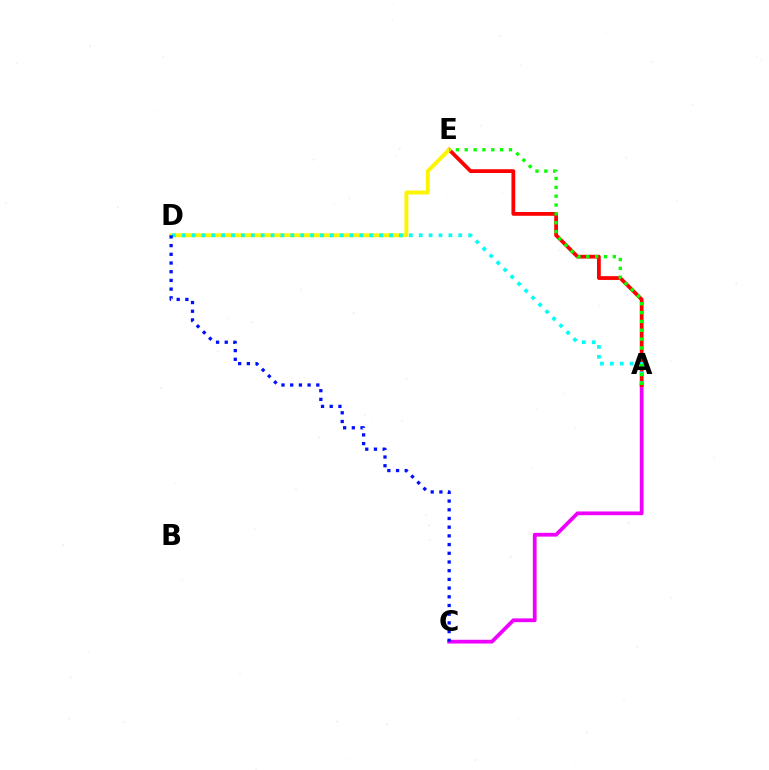{('A', 'C'): [{'color': '#ee00ff', 'line_style': 'solid', 'thickness': 2.71}], ('A', 'E'): [{'color': '#ff0000', 'line_style': 'solid', 'thickness': 2.72}, {'color': '#08ff00', 'line_style': 'dotted', 'thickness': 2.4}], ('D', 'E'): [{'color': '#fcf500', 'line_style': 'solid', 'thickness': 2.82}], ('A', 'D'): [{'color': '#00fff6', 'line_style': 'dotted', 'thickness': 2.68}], ('C', 'D'): [{'color': '#0010ff', 'line_style': 'dotted', 'thickness': 2.36}]}